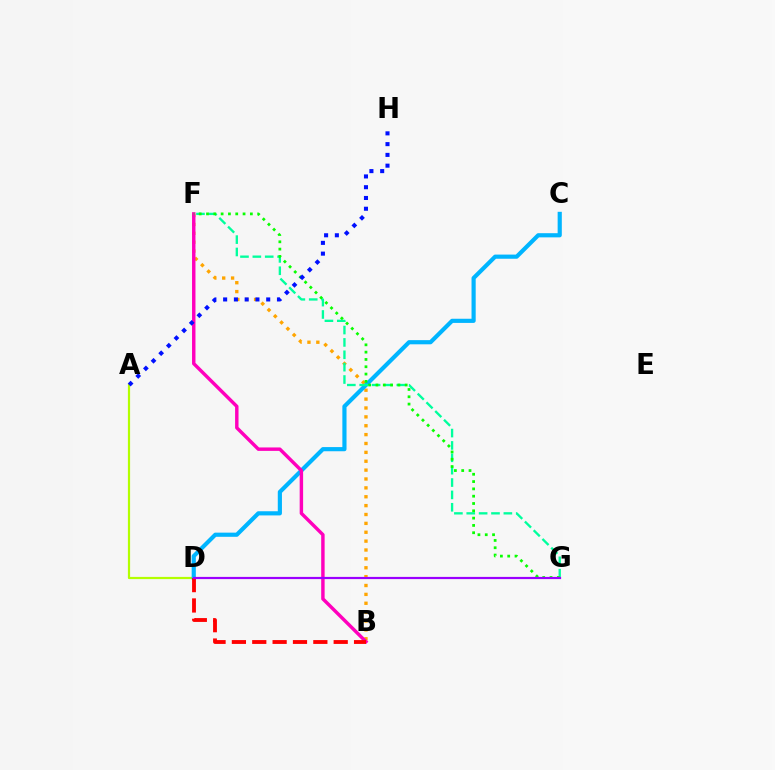{('A', 'D'): [{'color': '#b3ff00', 'line_style': 'solid', 'thickness': 1.59}], ('B', 'F'): [{'color': '#ffa500', 'line_style': 'dotted', 'thickness': 2.41}, {'color': '#ff00bd', 'line_style': 'solid', 'thickness': 2.47}], ('C', 'D'): [{'color': '#00b5ff', 'line_style': 'solid', 'thickness': 3.0}], ('F', 'G'): [{'color': '#00ff9d', 'line_style': 'dashed', 'thickness': 1.68}, {'color': '#08ff00', 'line_style': 'dotted', 'thickness': 1.99}], ('B', 'D'): [{'color': '#ff0000', 'line_style': 'dashed', 'thickness': 2.77}], ('A', 'H'): [{'color': '#0010ff', 'line_style': 'dotted', 'thickness': 2.93}], ('D', 'G'): [{'color': '#9b00ff', 'line_style': 'solid', 'thickness': 1.58}]}